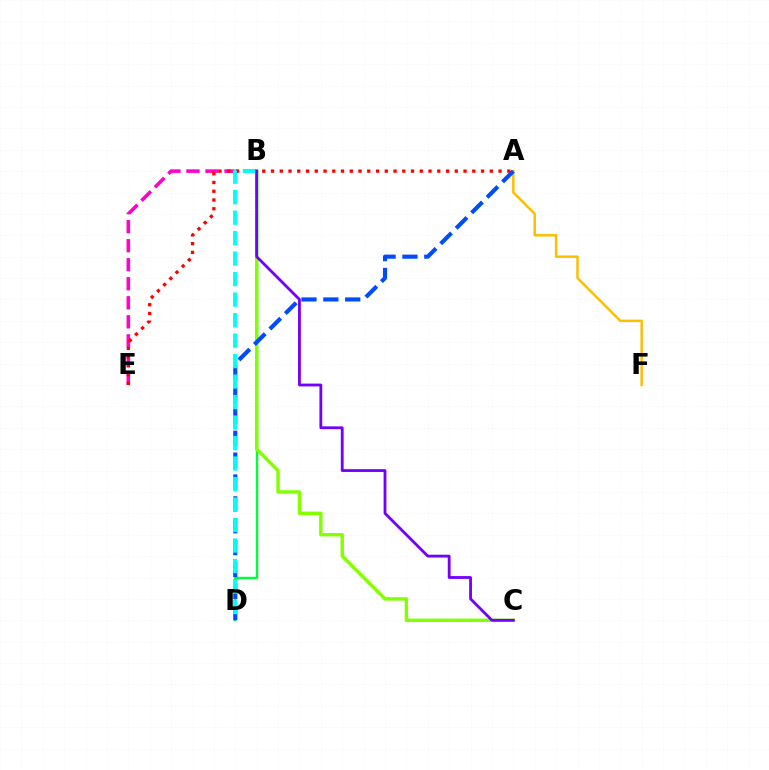{('B', 'D'): [{'color': '#00ff39', 'line_style': 'solid', 'thickness': 1.76}, {'color': '#00fff6', 'line_style': 'dashed', 'thickness': 2.78}], ('A', 'F'): [{'color': '#ffbd00', 'line_style': 'solid', 'thickness': 1.77}], ('B', 'C'): [{'color': '#84ff00', 'line_style': 'solid', 'thickness': 2.46}, {'color': '#7200ff', 'line_style': 'solid', 'thickness': 2.02}], ('B', 'E'): [{'color': '#ff00cf', 'line_style': 'dashed', 'thickness': 2.58}], ('A', 'E'): [{'color': '#ff0000', 'line_style': 'dotted', 'thickness': 2.38}], ('A', 'D'): [{'color': '#004bff', 'line_style': 'dashed', 'thickness': 2.97}]}